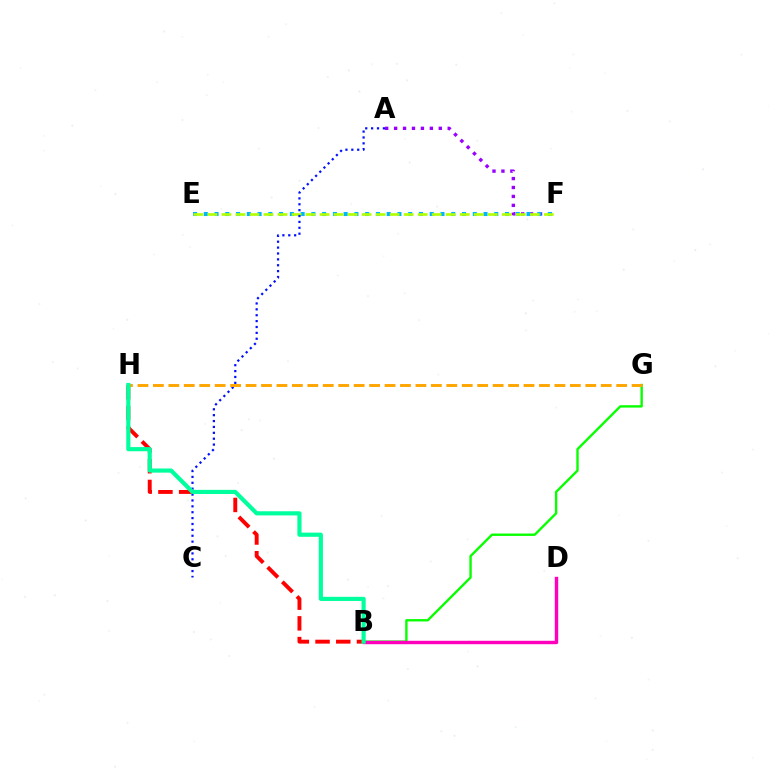{('B', 'G'): [{'color': '#08ff00', 'line_style': 'solid', 'thickness': 1.71}], ('A', 'F'): [{'color': '#9b00ff', 'line_style': 'dotted', 'thickness': 2.43}], ('E', 'F'): [{'color': '#00b5ff', 'line_style': 'dotted', 'thickness': 2.92}, {'color': '#b3ff00', 'line_style': 'dashed', 'thickness': 1.9}], ('A', 'C'): [{'color': '#0010ff', 'line_style': 'dotted', 'thickness': 1.6}], ('B', 'H'): [{'color': '#ff0000', 'line_style': 'dashed', 'thickness': 2.81}, {'color': '#00ff9d', 'line_style': 'solid', 'thickness': 2.99}], ('G', 'H'): [{'color': '#ffa500', 'line_style': 'dashed', 'thickness': 2.1}], ('B', 'D'): [{'color': '#ff00bd', 'line_style': 'solid', 'thickness': 2.46}]}